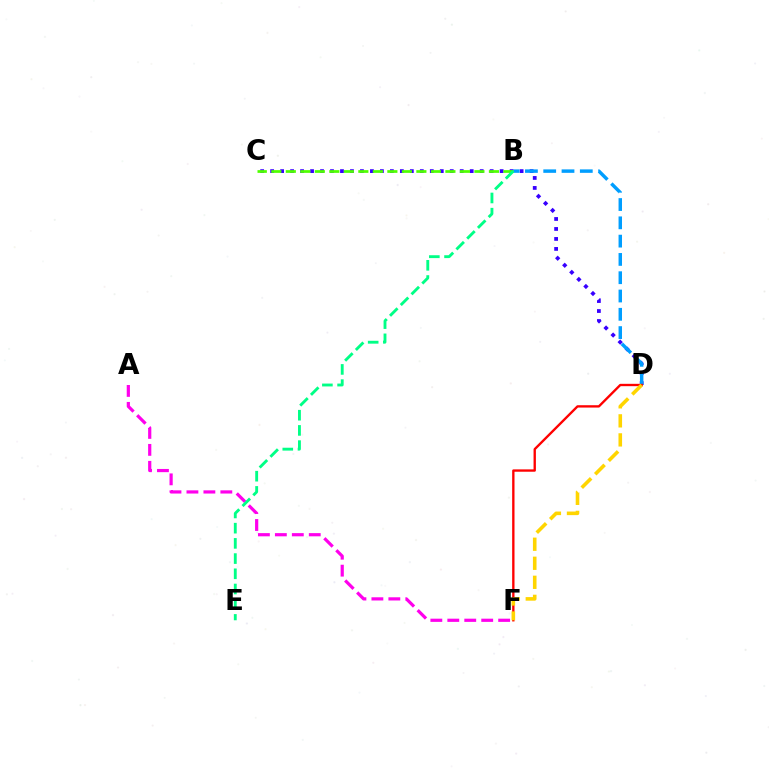{('C', 'D'): [{'color': '#3700ff', 'line_style': 'dotted', 'thickness': 2.71}], ('B', 'D'): [{'color': '#009eff', 'line_style': 'dashed', 'thickness': 2.49}], ('D', 'F'): [{'color': '#ff0000', 'line_style': 'solid', 'thickness': 1.69}, {'color': '#ffd500', 'line_style': 'dashed', 'thickness': 2.59}], ('B', 'C'): [{'color': '#4fff00', 'line_style': 'dashed', 'thickness': 1.97}], ('A', 'F'): [{'color': '#ff00ed', 'line_style': 'dashed', 'thickness': 2.3}], ('B', 'E'): [{'color': '#00ff86', 'line_style': 'dashed', 'thickness': 2.07}]}